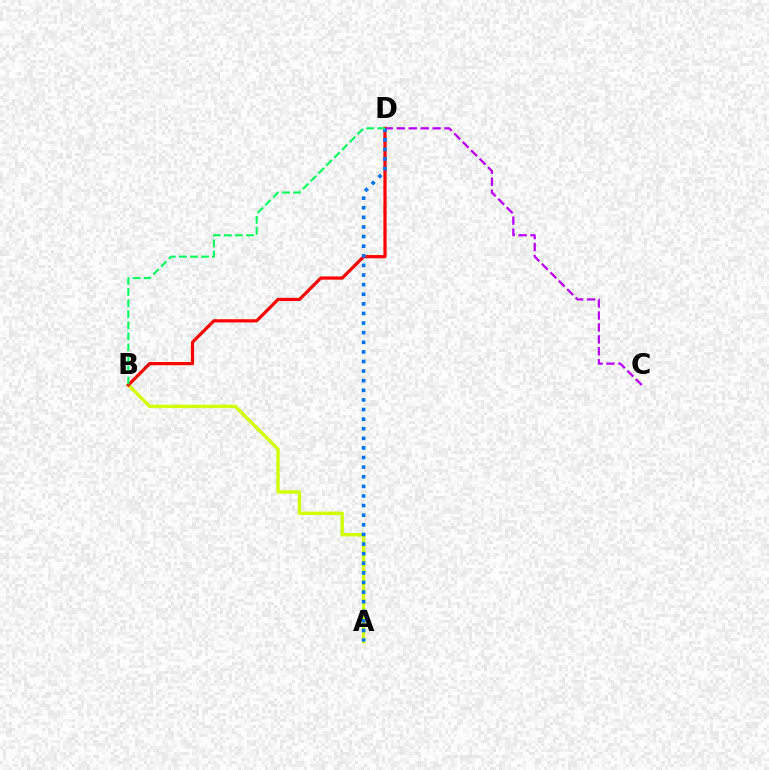{('A', 'B'): [{'color': '#d1ff00', 'line_style': 'solid', 'thickness': 2.44}], ('C', 'D'): [{'color': '#b900ff', 'line_style': 'dashed', 'thickness': 1.62}], ('B', 'D'): [{'color': '#ff0000', 'line_style': 'solid', 'thickness': 2.3}, {'color': '#00ff5c', 'line_style': 'dashed', 'thickness': 1.5}], ('A', 'D'): [{'color': '#0074ff', 'line_style': 'dotted', 'thickness': 2.61}]}